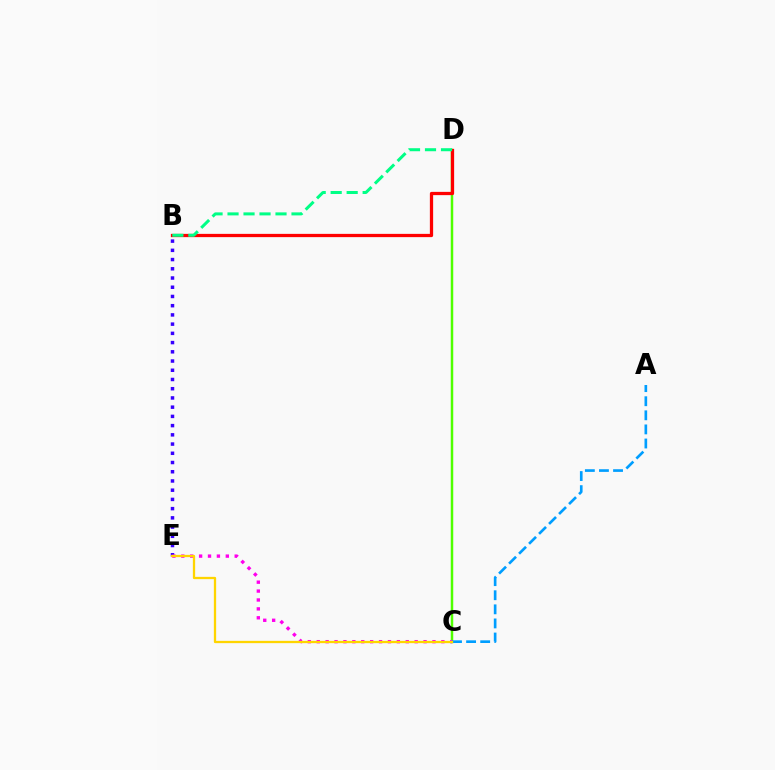{('C', 'D'): [{'color': '#4fff00', 'line_style': 'solid', 'thickness': 1.79}], ('B', 'E'): [{'color': '#3700ff', 'line_style': 'dotted', 'thickness': 2.51}], ('B', 'D'): [{'color': '#ff0000', 'line_style': 'solid', 'thickness': 2.35}, {'color': '#00ff86', 'line_style': 'dashed', 'thickness': 2.17}], ('A', 'C'): [{'color': '#009eff', 'line_style': 'dashed', 'thickness': 1.91}], ('C', 'E'): [{'color': '#ff00ed', 'line_style': 'dotted', 'thickness': 2.42}, {'color': '#ffd500', 'line_style': 'solid', 'thickness': 1.64}]}